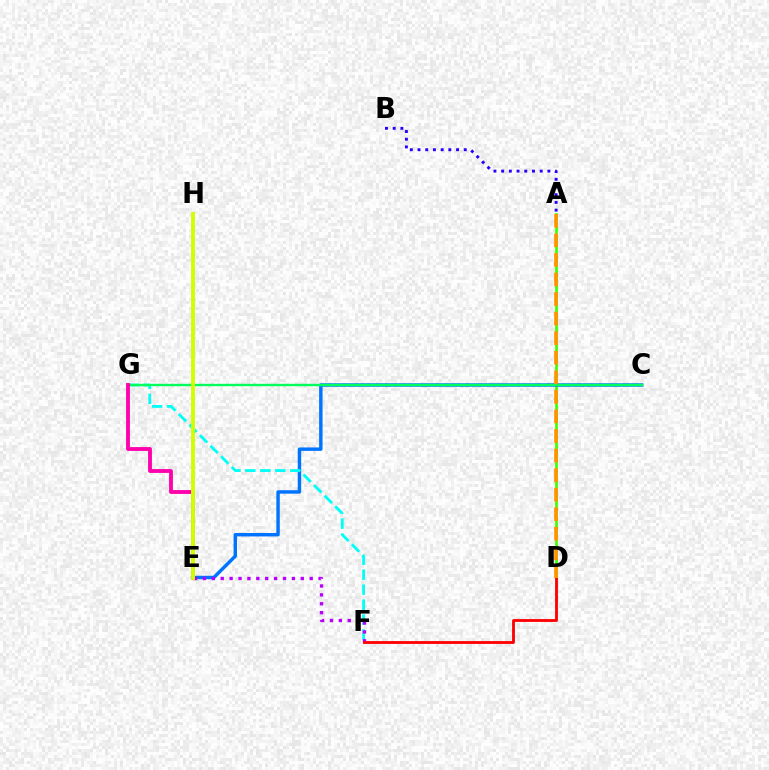{('A', 'D'): [{'color': '#3dff00', 'line_style': 'solid', 'thickness': 1.92}, {'color': '#ff9400', 'line_style': 'dashed', 'thickness': 2.66}], ('C', 'E'): [{'color': '#0074ff', 'line_style': 'solid', 'thickness': 2.47}], ('F', 'G'): [{'color': '#00fff6', 'line_style': 'dashed', 'thickness': 2.03}], ('C', 'G'): [{'color': '#00ff5c', 'line_style': 'solid', 'thickness': 1.72}], ('E', 'F'): [{'color': '#b900ff', 'line_style': 'dotted', 'thickness': 2.42}], ('E', 'G'): [{'color': '#ff00ac', 'line_style': 'solid', 'thickness': 2.76}], ('A', 'B'): [{'color': '#2500ff', 'line_style': 'dotted', 'thickness': 2.09}], ('D', 'F'): [{'color': '#ff0000', 'line_style': 'solid', 'thickness': 2.03}], ('E', 'H'): [{'color': '#d1ff00', 'line_style': 'solid', 'thickness': 2.8}]}